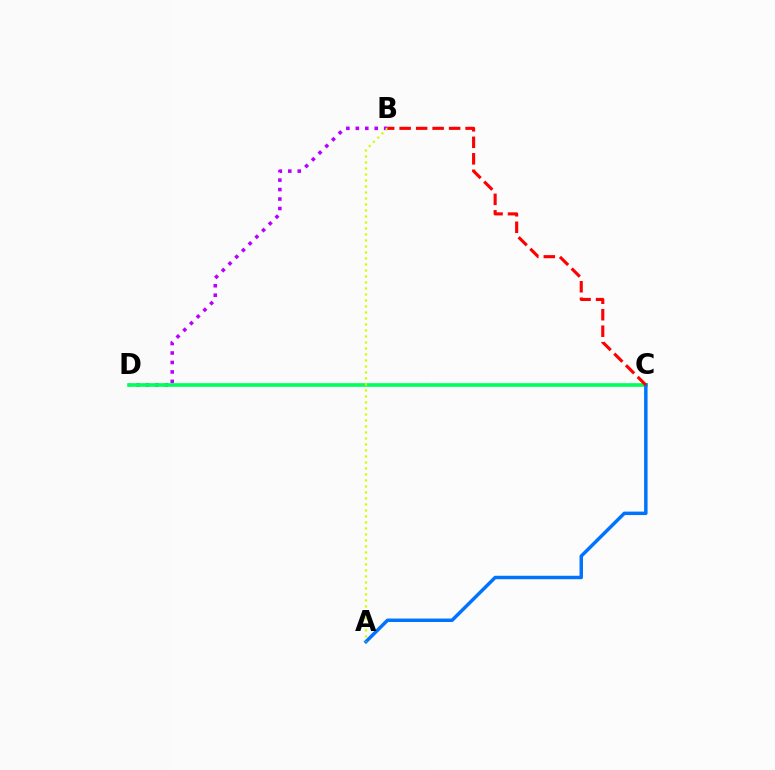{('B', 'D'): [{'color': '#b900ff', 'line_style': 'dotted', 'thickness': 2.57}], ('C', 'D'): [{'color': '#00ff5c', 'line_style': 'solid', 'thickness': 2.62}], ('A', 'C'): [{'color': '#0074ff', 'line_style': 'solid', 'thickness': 2.5}], ('A', 'B'): [{'color': '#d1ff00', 'line_style': 'dotted', 'thickness': 1.63}], ('B', 'C'): [{'color': '#ff0000', 'line_style': 'dashed', 'thickness': 2.24}]}